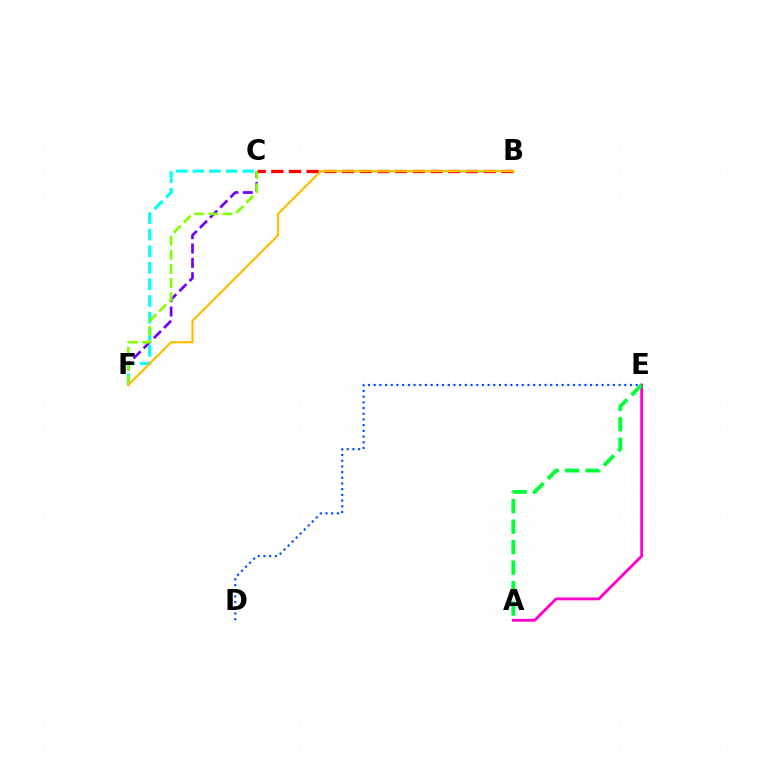{('A', 'E'): [{'color': '#ff00cf', 'line_style': 'solid', 'thickness': 2.04}, {'color': '#00ff39', 'line_style': 'dashed', 'thickness': 2.78}], ('D', 'E'): [{'color': '#004bff', 'line_style': 'dotted', 'thickness': 1.55}], ('C', 'F'): [{'color': '#7200ff', 'line_style': 'dashed', 'thickness': 1.95}, {'color': '#00fff6', 'line_style': 'dashed', 'thickness': 2.25}, {'color': '#84ff00', 'line_style': 'dashed', 'thickness': 1.92}], ('B', 'C'): [{'color': '#ff0000', 'line_style': 'dashed', 'thickness': 2.4}], ('B', 'F'): [{'color': '#ffbd00', 'line_style': 'solid', 'thickness': 1.57}]}